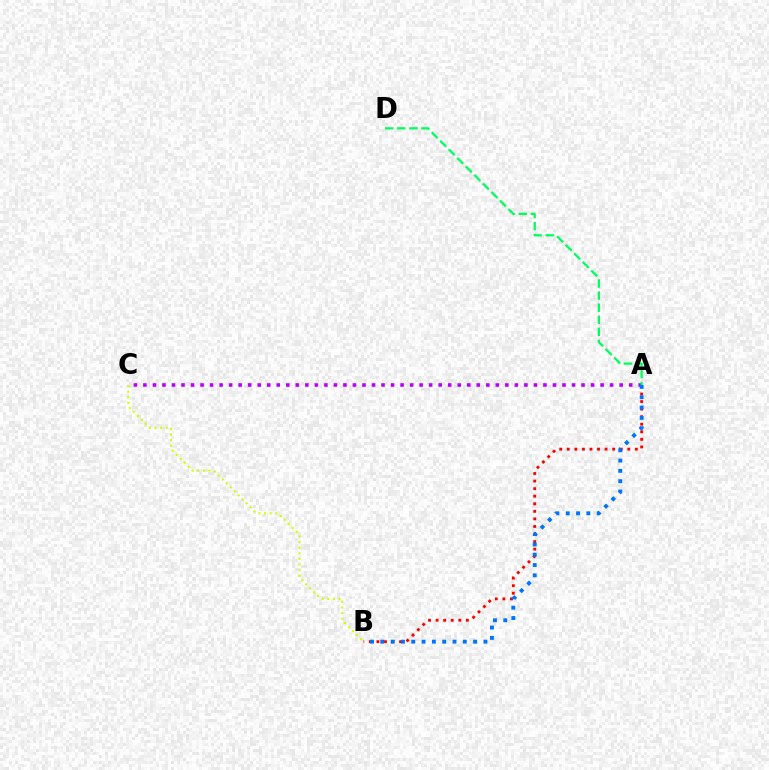{('A', 'B'): [{'color': '#ff0000', 'line_style': 'dotted', 'thickness': 2.05}, {'color': '#0074ff', 'line_style': 'dotted', 'thickness': 2.8}], ('A', 'C'): [{'color': '#b900ff', 'line_style': 'dotted', 'thickness': 2.59}], ('B', 'C'): [{'color': '#d1ff00', 'line_style': 'dotted', 'thickness': 1.53}], ('A', 'D'): [{'color': '#00ff5c', 'line_style': 'dashed', 'thickness': 1.64}]}